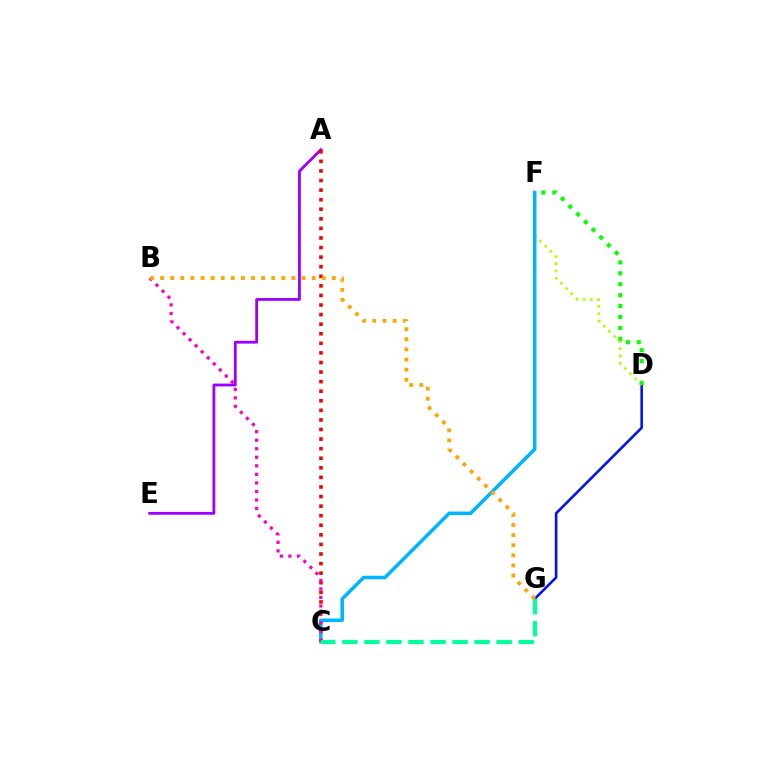{('D', 'G'): [{'color': '#0010ff', 'line_style': 'solid', 'thickness': 1.85}], ('D', 'F'): [{'color': '#b3ff00', 'line_style': 'dotted', 'thickness': 1.98}, {'color': '#08ff00', 'line_style': 'dotted', 'thickness': 2.97}], ('A', 'E'): [{'color': '#9b00ff', 'line_style': 'solid', 'thickness': 2.02}], ('A', 'C'): [{'color': '#ff0000', 'line_style': 'dotted', 'thickness': 2.6}], ('C', 'F'): [{'color': '#00b5ff', 'line_style': 'solid', 'thickness': 2.54}], ('B', 'C'): [{'color': '#ff00bd', 'line_style': 'dotted', 'thickness': 2.32}], ('B', 'G'): [{'color': '#ffa500', 'line_style': 'dotted', 'thickness': 2.75}], ('C', 'G'): [{'color': '#00ff9d', 'line_style': 'dashed', 'thickness': 2.99}]}